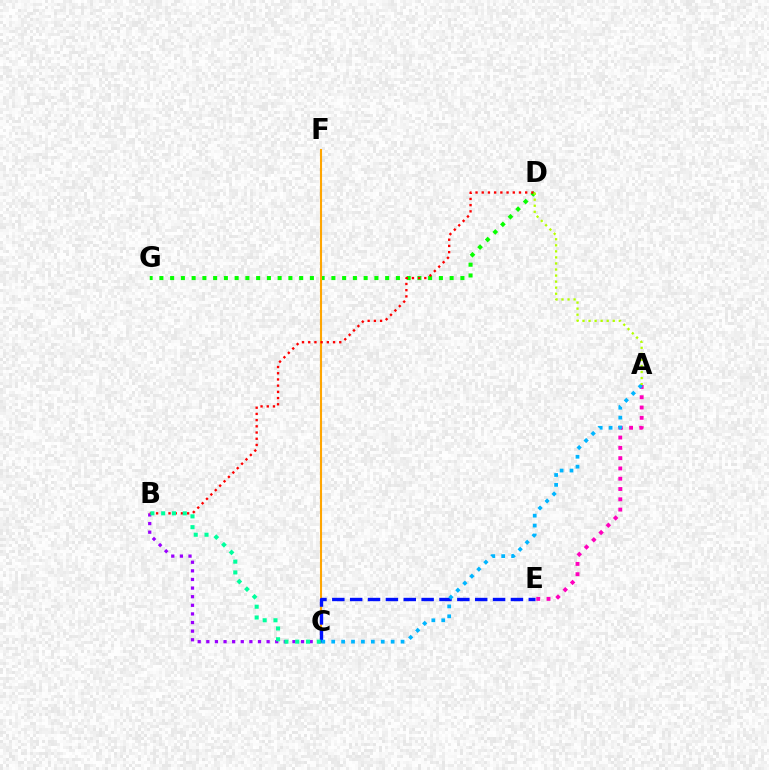{('D', 'G'): [{'color': '#08ff00', 'line_style': 'dotted', 'thickness': 2.92}], ('C', 'F'): [{'color': '#ffa500', 'line_style': 'solid', 'thickness': 1.51}], ('B', 'C'): [{'color': '#9b00ff', 'line_style': 'dotted', 'thickness': 2.34}, {'color': '#00ff9d', 'line_style': 'dotted', 'thickness': 2.93}], ('B', 'D'): [{'color': '#ff0000', 'line_style': 'dotted', 'thickness': 1.69}], ('A', 'E'): [{'color': '#ff00bd', 'line_style': 'dotted', 'thickness': 2.8}], ('C', 'E'): [{'color': '#0010ff', 'line_style': 'dashed', 'thickness': 2.43}], ('A', 'C'): [{'color': '#00b5ff', 'line_style': 'dotted', 'thickness': 2.69}], ('A', 'D'): [{'color': '#b3ff00', 'line_style': 'dotted', 'thickness': 1.64}]}